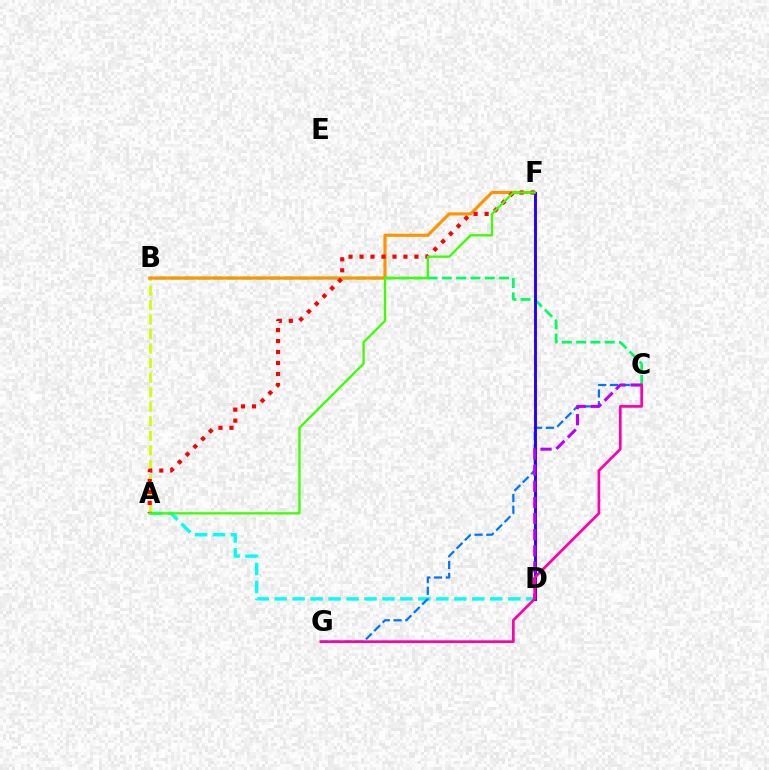{('A', 'D'): [{'color': '#00fff6', 'line_style': 'dashed', 'thickness': 2.44}], ('A', 'B'): [{'color': '#d1ff00', 'line_style': 'dashed', 'thickness': 1.97}], ('C', 'G'): [{'color': '#0074ff', 'line_style': 'dashed', 'thickness': 1.6}, {'color': '#ff00ac', 'line_style': 'solid', 'thickness': 1.94}], ('B', 'C'): [{'color': '#00ff5c', 'line_style': 'dashed', 'thickness': 1.94}], ('B', 'F'): [{'color': '#ff9400', 'line_style': 'solid', 'thickness': 2.26}], ('D', 'F'): [{'color': '#2500ff', 'line_style': 'solid', 'thickness': 2.09}], ('A', 'F'): [{'color': '#ff0000', 'line_style': 'dotted', 'thickness': 2.98}, {'color': '#3dff00', 'line_style': 'solid', 'thickness': 1.65}], ('C', 'D'): [{'color': '#b900ff', 'line_style': 'dashed', 'thickness': 2.19}]}